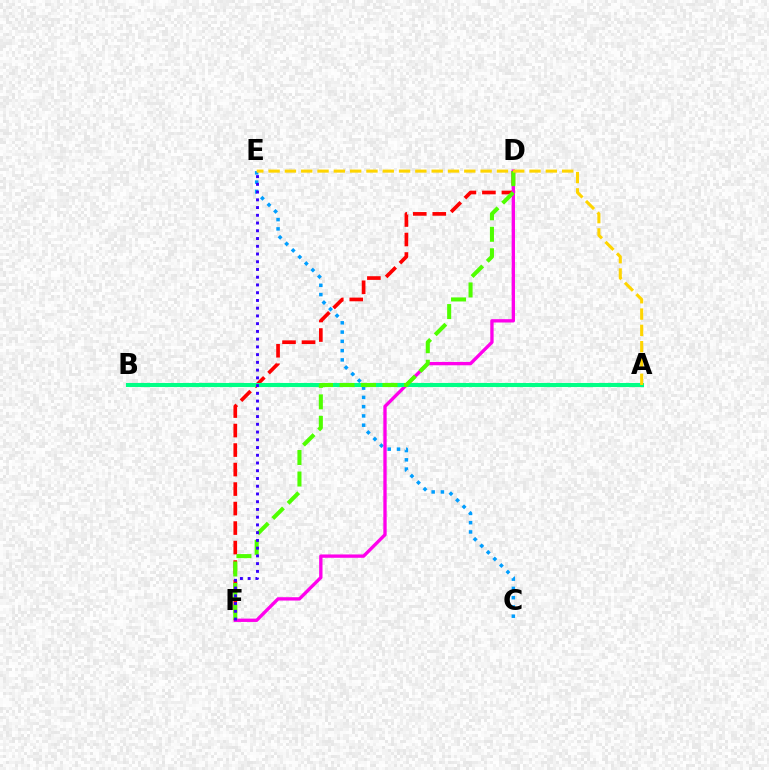{('C', 'E'): [{'color': '#009eff', 'line_style': 'dotted', 'thickness': 2.52}], ('D', 'F'): [{'color': '#ff0000', 'line_style': 'dashed', 'thickness': 2.65}, {'color': '#ff00ed', 'line_style': 'solid', 'thickness': 2.4}, {'color': '#4fff00', 'line_style': 'dashed', 'thickness': 2.92}], ('A', 'B'): [{'color': '#00ff86', 'line_style': 'solid', 'thickness': 2.94}], ('E', 'F'): [{'color': '#3700ff', 'line_style': 'dotted', 'thickness': 2.1}], ('A', 'E'): [{'color': '#ffd500', 'line_style': 'dashed', 'thickness': 2.22}]}